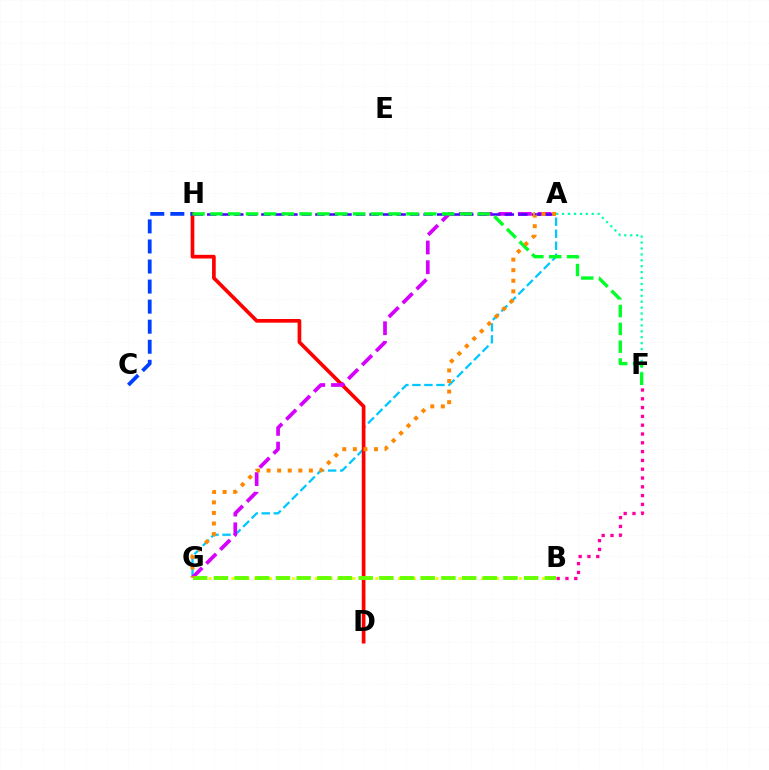{('A', 'G'): [{'color': '#00c7ff', 'line_style': 'dashed', 'thickness': 1.63}, {'color': '#d600ff', 'line_style': 'dashed', 'thickness': 2.67}, {'color': '#ff8800', 'line_style': 'dotted', 'thickness': 2.87}], ('B', 'F'): [{'color': '#ff00a0', 'line_style': 'dotted', 'thickness': 2.39}], ('A', 'F'): [{'color': '#00ffaf', 'line_style': 'dotted', 'thickness': 1.61}], ('D', 'H'): [{'color': '#ff0000', 'line_style': 'solid', 'thickness': 2.65}], ('A', 'H'): [{'color': '#4f00ff', 'line_style': 'dashed', 'thickness': 1.84}], ('B', 'G'): [{'color': '#eeff00', 'line_style': 'dotted', 'thickness': 2.06}, {'color': '#66ff00', 'line_style': 'dashed', 'thickness': 2.81}], ('C', 'H'): [{'color': '#003fff', 'line_style': 'dashed', 'thickness': 2.72}], ('F', 'H'): [{'color': '#00ff27', 'line_style': 'dashed', 'thickness': 2.42}]}